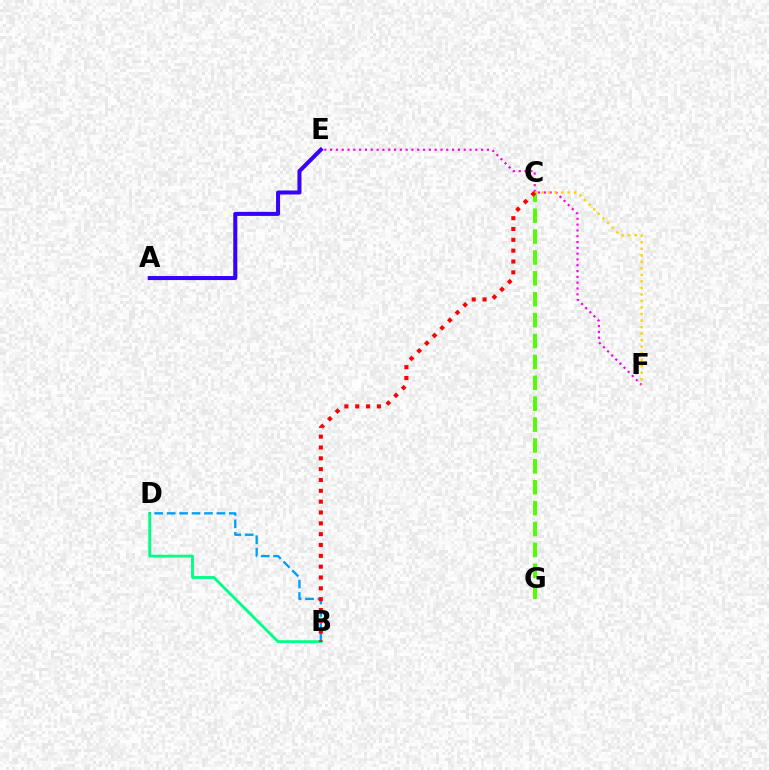{('B', 'D'): [{'color': '#00ff86', 'line_style': 'solid', 'thickness': 2.07}, {'color': '#009eff', 'line_style': 'dashed', 'thickness': 1.69}], ('C', 'G'): [{'color': '#4fff00', 'line_style': 'dashed', 'thickness': 2.84}], ('E', 'F'): [{'color': '#ff00ed', 'line_style': 'dotted', 'thickness': 1.58}], ('A', 'E'): [{'color': '#3700ff', 'line_style': 'solid', 'thickness': 2.91}], ('C', 'F'): [{'color': '#ffd500', 'line_style': 'dotted', 'thickness': 1.77}], ('B', 'C'): [{'color': '#ff0000', 'line_style': 'dotted', 'thickness': 2.94}]}